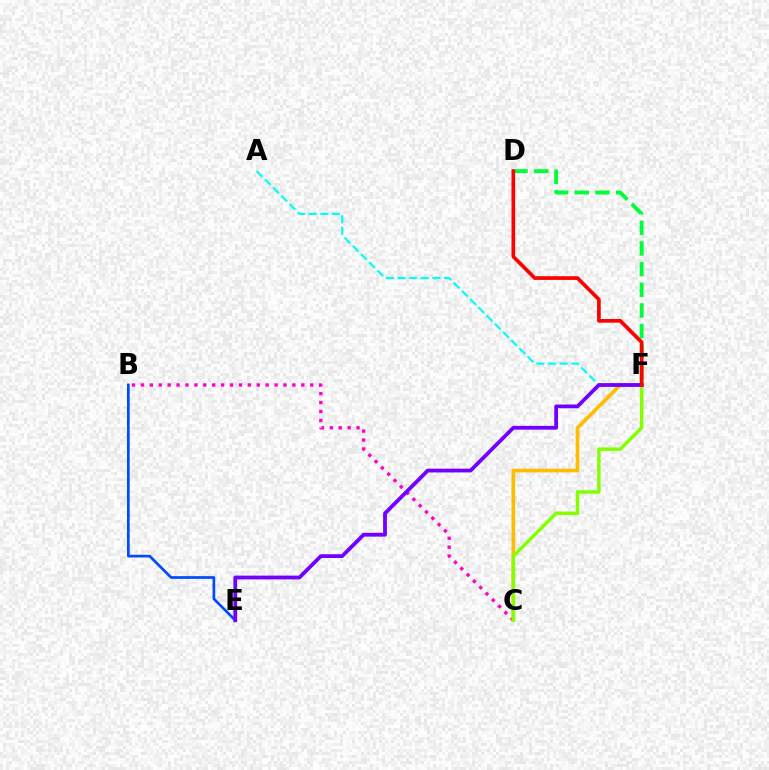{('D', 'F'): [{'color': '#00ff39', 'line_style': 'dashed', 'thickness': 2.81}, {'color': '#ff0000', 'line_style': 'solid', 'thickness': 2.66}], ('B', 'C'): [{'color': '#ff00cf', 'line_style': 'dotted', 'thickness': 2.42}], ('C', 'F'): [{'color': '#ffbd00', 'line_style': 'solid', 'thickness': 2.61}, {'color': '#84ff00', 'line_style': 'solid', 'thickness': 2.49}], ('B', 'E'): [{'color': '#004bff', 'line_style': 'solid', 'thickness': 1.95}], ('A', 'F'): [{'color': '#00fff6', 'line_style': 'dashed', 'thickness': 1.58}], ('E', 'F'): [{'color': '#7200ff', 'line_style': 'solid', 'thickness': 2.72}]}